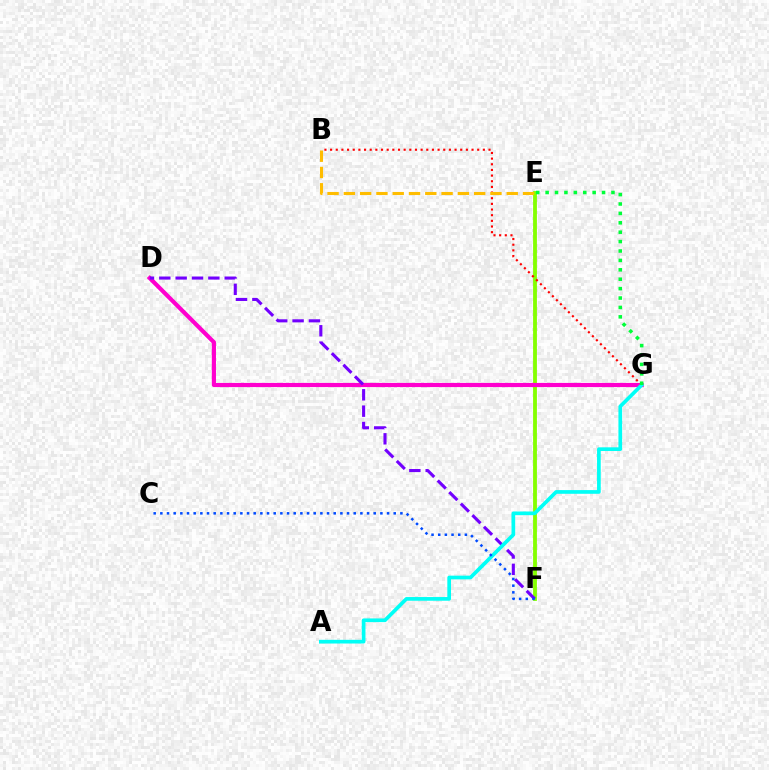{('E', 'F'): [{'color': '#84ff00', 'line_style': 'solid', 'thickness': 2.75}], ('D', 'G'): [{'color': '#ff00cf', 'line_style': 'solid', 'thickness': 2.99}], ('B', 'G'): [{'color': '#ff0000', 'line_style': 'dotted', 'thickness': 1.54}], ('D', 'F'): [{'color': '#7200ff', 'line_style': 'dashed', 'thickness': 2.22}], ('A', 'G'): [{'color': '#00fff6', 'line_style': 'solid', 'thickness': 2.66}], ('B', 'E'): [{'color': '#ffbd00', 'line_style': 'dashed', 'thickness': 2.21}], ('C', 'F'): [{'color': '#004bff', 'line_style': 'dotted', 'thickness': 1.81}], ('E', 'G'): [{'color': '#00ff39', 'line_style': 'dotted', 'thickness': 2.56}]}